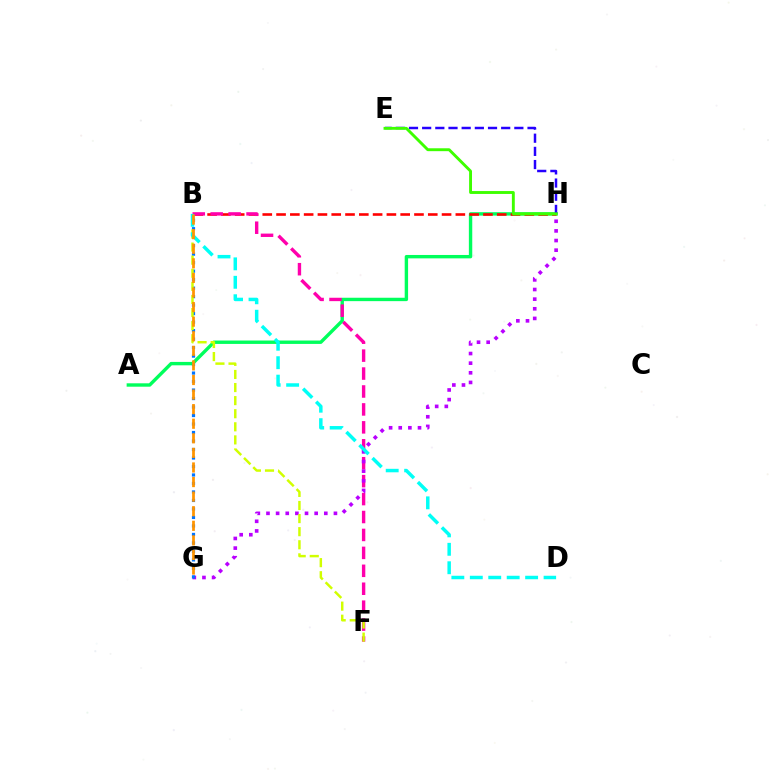{('A', 'H'): [{'color': '#00ff5c', 'line_style': 'solid', 'thickness': 2.44}], ('B', 'H'): [{'color': '#ff0000', 'line_style': 'dashed', 'thickness': 1.87}], ('B', 'F'): [{'color': '#ff00ac', 'line_style': 'dashed', 'thickness': 2.44}, {'color': '#d1ff00', 'line_style': 'dashed', 'thickness': 1.78}], ('G', 'H'): [{'color': '#b900ff', 'line_style': 'dotted', 'thickness': 2.62}], ('B', 'G'): [{'color': '#0074ff', 'line_style': 'dotted', 'thickness': 2.31}, {'color': '#ff9400', 'line_style': 'dashed', 'thickness': 1.98}], ('E', 'H'): [{'color': '#2500ff', 'line_style': 'dashed', 'thickness': 1.79}, {'color': '#3dff00', 'line_style': 'solid', 'thickness': 2.08}], ('B', 'D'): [{'color': '#00fff6', 'line_style': 'dashed', 'thickness': 2.51}]}